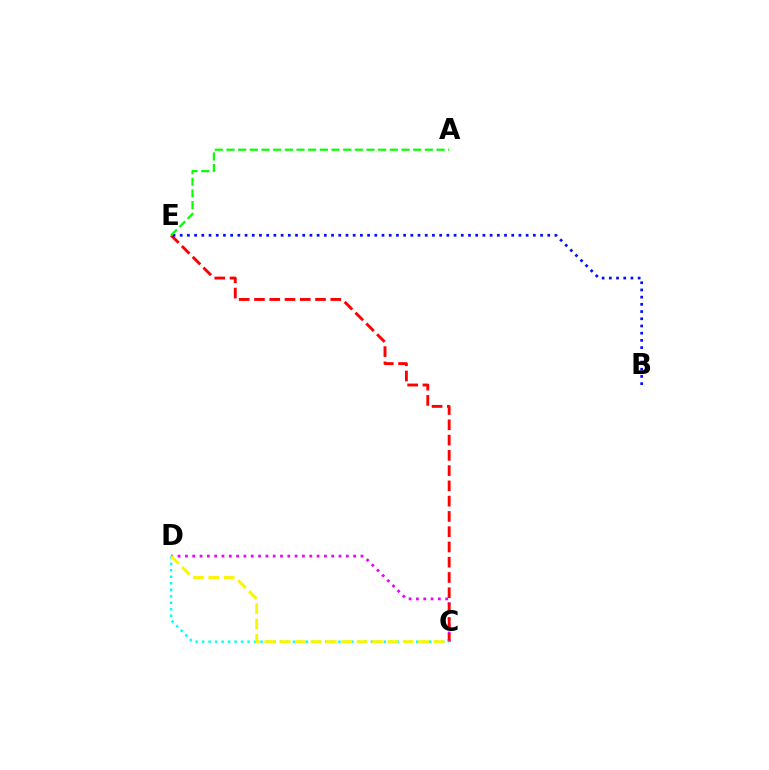{('C', 'D'): [{'color': '#ee00ff', 'line_style': 'dotted', 'thickness': 1.99}, {'color': '#00fff6', 'line_style': 'dotted', 'thickness': 1.76}, {'color': '#fcf500', 'line_style': 'dashed', 'thickness': 2.09}], ('C', 'E'): [{'color': '#ff0000', 'line_style': 'dashed', 'thickness': 2.07}], ('B', 'E'): [{'color': '#0010ff', 'line_style': 'dotted', 'thickness': 1.96}], ('A', 'E'): [{'color': '#08ff00', 'line_style': 'dashed', 'thickness': 1.59}]}